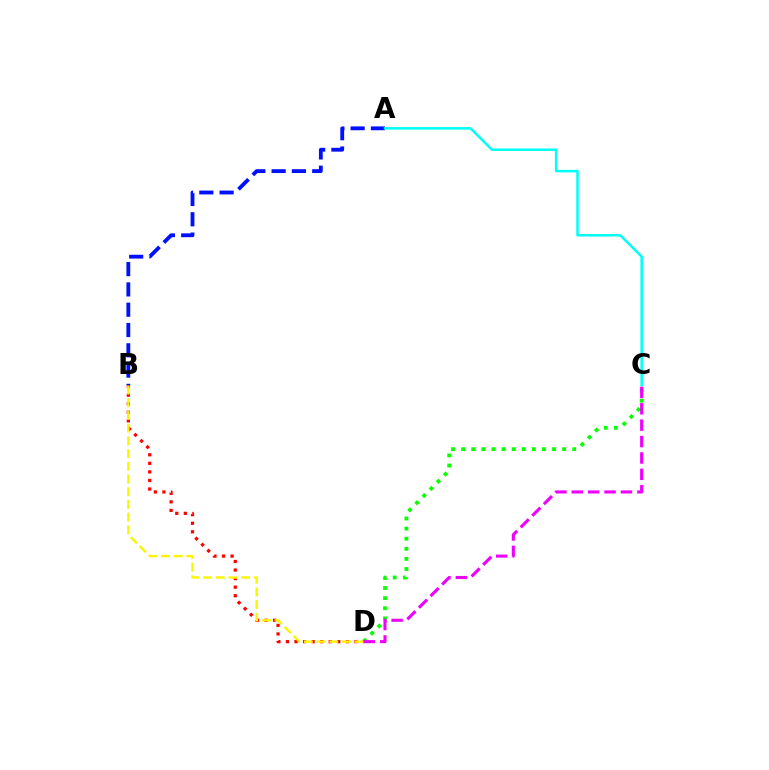{('C', 'D'): [{'color': '#08ff00', 'line_style': 'dotted', 'thickness': 2.74}, {'color': '#ee00ff', 'line_style': 'dashed', 'thickness': 2.23}], ('B', 'D'): [{'color': '#ff0000', 'line_style': 'dotted', 'thickness': 2.33}, {'color': '#fcf500', 'line_style': 'dashed', 'thickness': 1.73}], ('A', 'B'): [{'color': '#0010ff', 'line_style': 'dashed', 'thickness': 2.76}], ('A', 'C'): [{'color': '#00fff6', 'line_style': 'solid', 'thickness': 1.79}]}